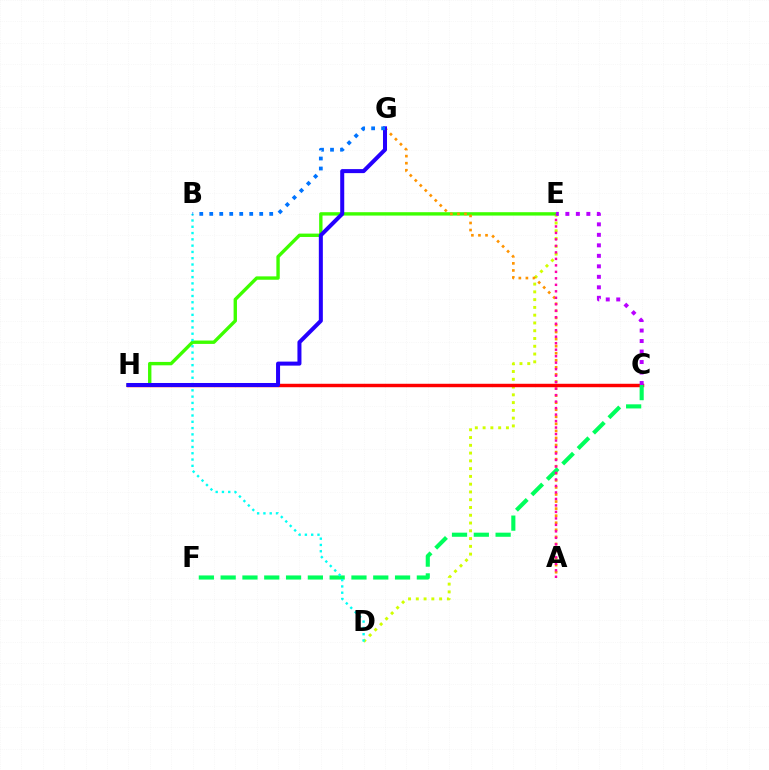{('D', 'E'): [{'color': '#d1ff00', 'line_style': 'dotted', 'thickness': 2.11}], ('E', 'H'): [{'color': '#3dff00', 'line_style': 'solid', 'thickness': 2.43}], ('C', 'H'): [{'color': '#ff0000', 'line_style': 'solid', 'thickness': 2.48}], ('A', 'G'): [{'color': '#ff9400', 'line_style': 'dotted', 'thickness': 1.92}], ('C', 'F'): [{'color': '#00ff5c', 'line_style': 'dashed', 'thickness': 2.96}], ('A', 'E'): [{'color': '#ff00ac', 'line_style': 'dotted', 'thickness': 1.76}], ('B', 'D'): [{'color': '#00fff6', 'line_style': 'dotted', 'thickness': 1.71}], ('G', 'H'): [{'color': '#2500ff', 'line_style': 'solid', 'thickness': 2.9}], ('B', 'G'): [{'color': '#0074ff', 'line_style': 'dotted', 'thickness': 2.71}], ('C', 'E'): [{'color': '#b900ff', 'line_style': 'dotted', 'thickness': 2.85}]}